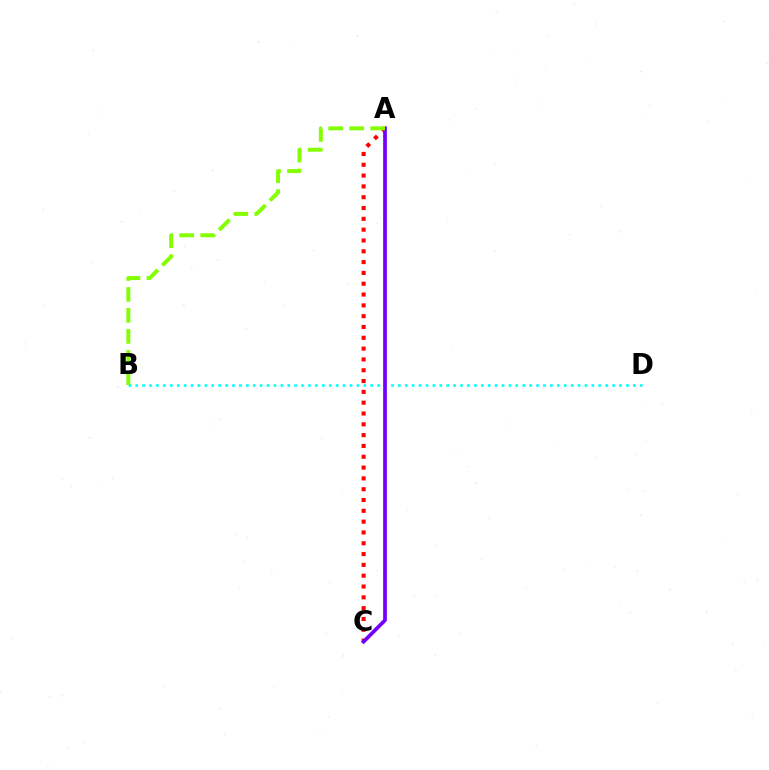{('B', 'D'): [{'color': '#00fff6', 'line_style': 'dotted', 'thickness': 1.88}], ('A', 'C'): [{'color': '#ff0000', 'line_style': 'dotted', 'thickness': 2.94}, {'color': '#7200ff', 'line_style': 'solid', 'thickness': 2.68}], ('A', 'B'): [{'color': '#84ff00', 'line_style': 'dashed', 'thickness': 2.85}]}